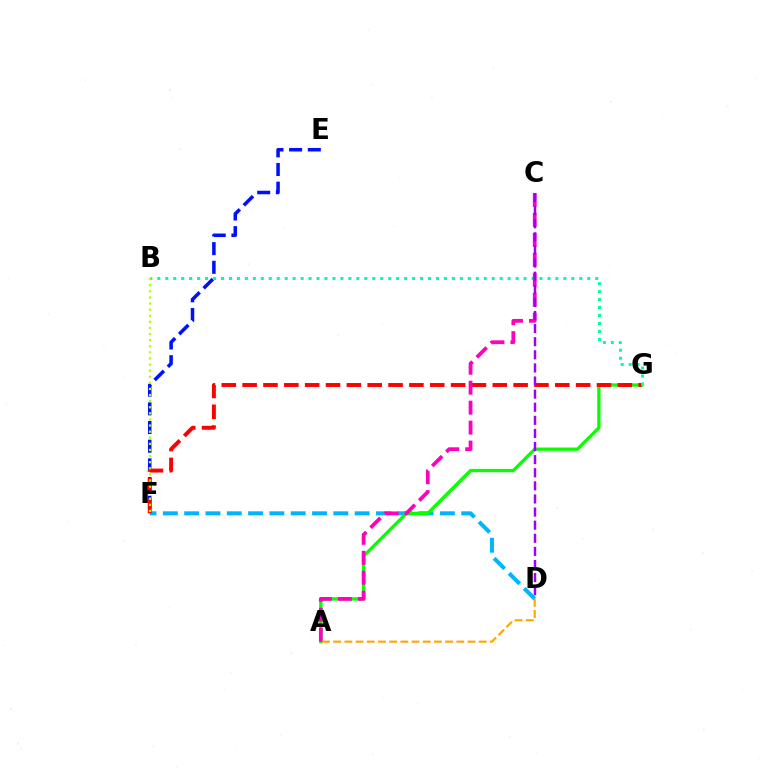{('D', 'F'): [{'color': '#00b5ff', 'line_style': 'dashed', 'thickness': 2.9}], ('E', 'F'): [{'color': '#0010ff', 'line_style': 'dashed', 'thickness': 2.54}], ('A', 'G'): [{'color': '#08ff00', 'line_style': 'solid', 'thickness': 2.38}], ('F', 'G'): [{'color': '#ff0000', 'line_style': 'dashed', 'thickness': 2.83}], ('B', 'G'): [{'color': '#00ff9d', 'line_style': 'dotted', 'thickness': 2.16}], ('B', 'F'): [{'color': '#b3ff00', 'line_style': 'dotted', 'thickness': 1.66}], ('A', 'C'): [{'color': '#ff00bd', 'line_style': 'dashed', 'thickness': 2.71}], ('C', 'D'): [{'color': '#9b00ff', 'line_style': 'dashed', 'thickness': 1.78}], ('A', 'D'): [{'color': '#ffa500', 'line_style': 'dashed', 'thickness': 1.52}]}